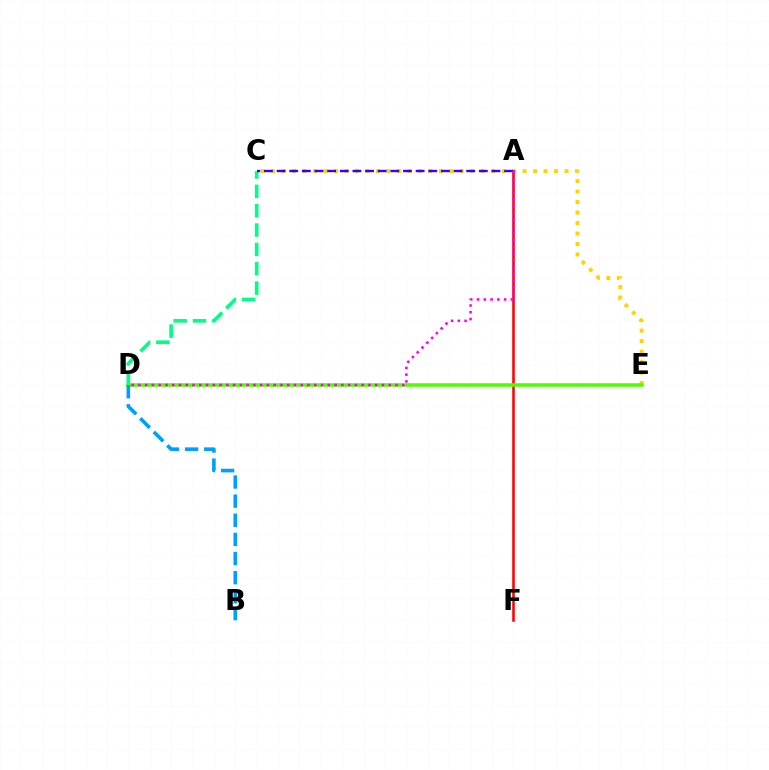{('C', 'E'): [{'color': '#ffd500', 'line_style': 'dotted', 'thickness': 2.85}], ('A', 'F'): [{'color': '#ff0000', 'line_style': 'solid', 'thickness': 1.83}], ('C', 'D'): [{'color': '#00ff86', 'line_style': 'dashed', 'thickness': 2.63}], ('A', 'C'): [{'color': '#3700ff', 'line_style': 'dashed', 'thickness': 1.72}], ('D', 'E'): [{'color': '#4fff00', 'line_style': 'solid', 'thickness': 2.54}], ('A', 'D'): [{'color': '#ff00ed', 'line_style': 'dotted', 'thickness': 1.84}], ('B', 'D'): [{'color': '#009eff', 'line_style': 'dashed', 'thickness': 2.6}]}